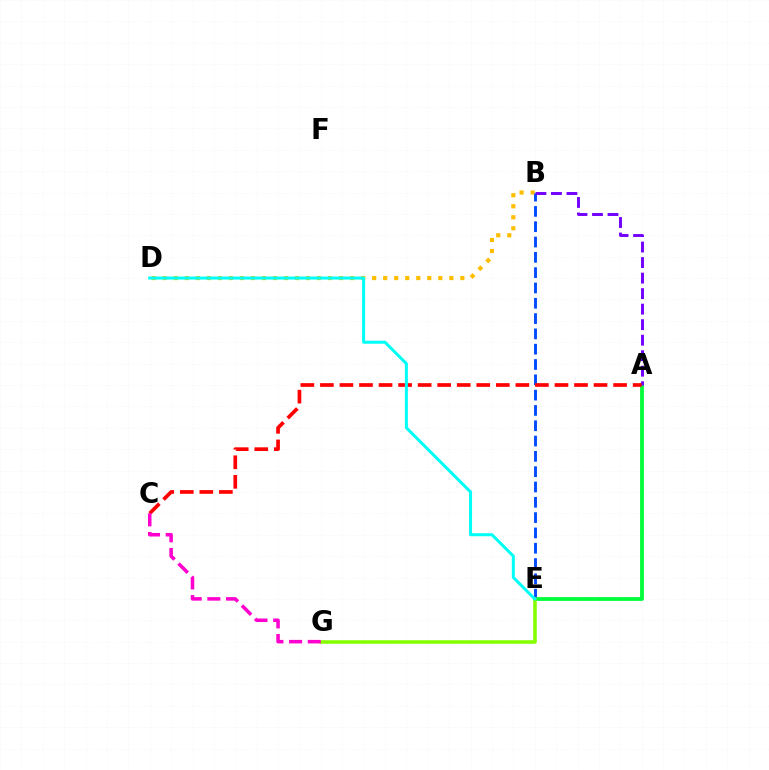{('A', 'E'): [{'color': '#00ff39', 'line_style': 'solid', 'thickness': 2.72}], ('B', 'D'): [{'color': '#ffbd00', 'line_style': 'dotted', 'thickness': 3.0}], ('B', 'E'): [{'color': '#004bff', 'line_style': 'dashed', 'thickness': 2.08}], ('E', 'G'): [{'color': '#84ff00', 'line_style': 'solid', 'thickness': 2.54}], ('A', 'B'): [{'color': '#7200ff', 'line_style': 'dashed', 'thickness': 2.11}], ('A', 'C'): [{'color': '#ff0000', 'line_style': 'dashed', 'thickness': 2.66}], ('D', 'E'): [{'color': '#00fff6', 'line_style': 'solid', 'thickness': 2.17}], ('C', 'G'): [{'color': '#ff00cf', 'line_style': 'dashed', 'thickness': 2.54}]}